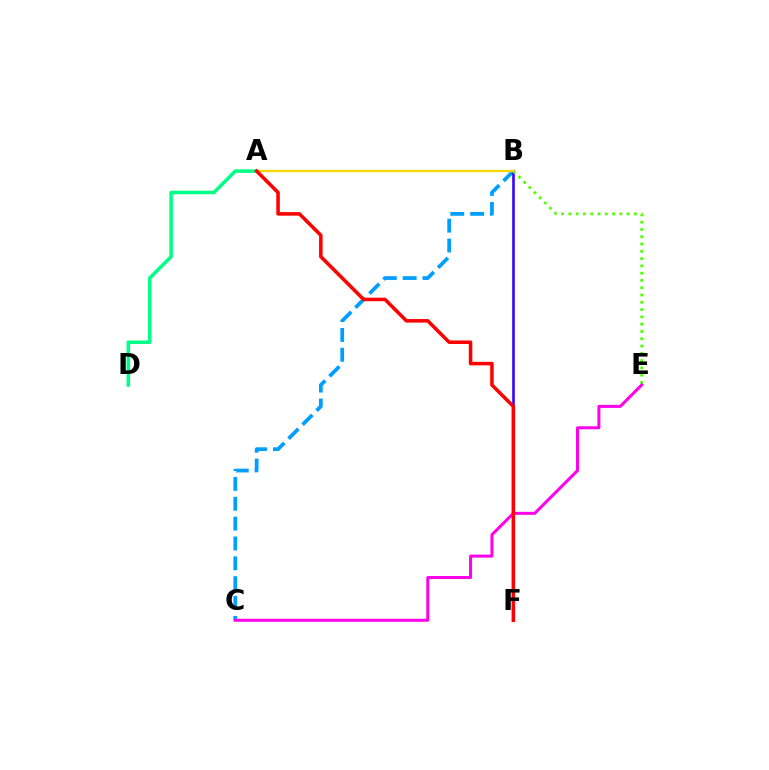{('B', 'C'): [{'color': '#009eff', 'line_style': 'dashed', 'thickness': 2.7}], ('B', 'F'): [{'color': '#3700ff', 'line_style': 'solid', 'thickness': 1.88}], ('B', 'E'): [{'color': '#4fff00', 'line_style': 'dotted', 'thickness': 1.98}], ('C', 'E'): [{'color': '#ff00ed', 'line_style': 'solid', 'thickness': 2.17}], ('A', 'B'): [{'color': '#ffd500', 'line_style': 'solid', 'thickness': 1.64}], ('A', 'D'): [{'color': '#00ff86', 'line_style': 'solid', 'thickness': 2.54}], ('A', 'F'): [{'color': '#ff0000', 'line_style': 'solid', 'thickness': 2.55}]}